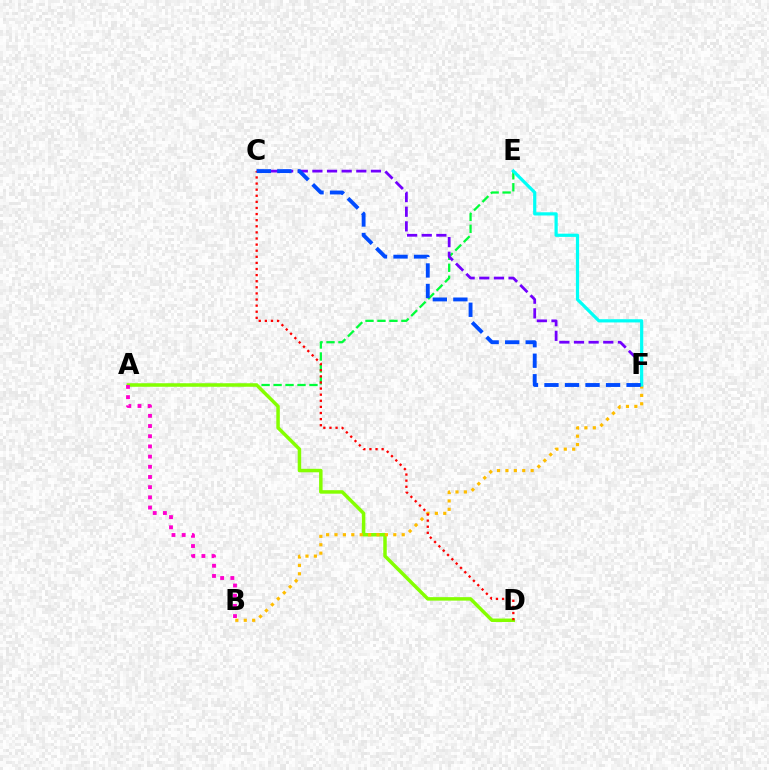{('A', 'E'): [{'color': '#00ff39', 'line_style': 'dashed', 'thickness': 1.63}], ('A', 'D'): [{'color': '#84ff00', 'line_style': 'solid', 'thickness': 2.5}], ('C', 'F'): [{'color': '#7200ff', 'line_style': 'dashed', 'thickness': 1.99}, {'color': '#004bff', 'line_style': 'dashed', 'thickness': 2.79}], ('B', 'F'): [{'color': '#ffbd00', 'line_style': 'dotted', 'thickness': 2.28}], ('C', 'D'): [{'color': '#ff0000', 'line_style': 'dotted', 'thickness': 1.66}], ('E', 'F'): [{'color': '#00fff6', 'line_style': 'solid', 'thickness': 2.31}], ('A', 'B'): [{'color': '#ff00cf', 'line_style': 'dotted', 'thickness': 2.77}]}